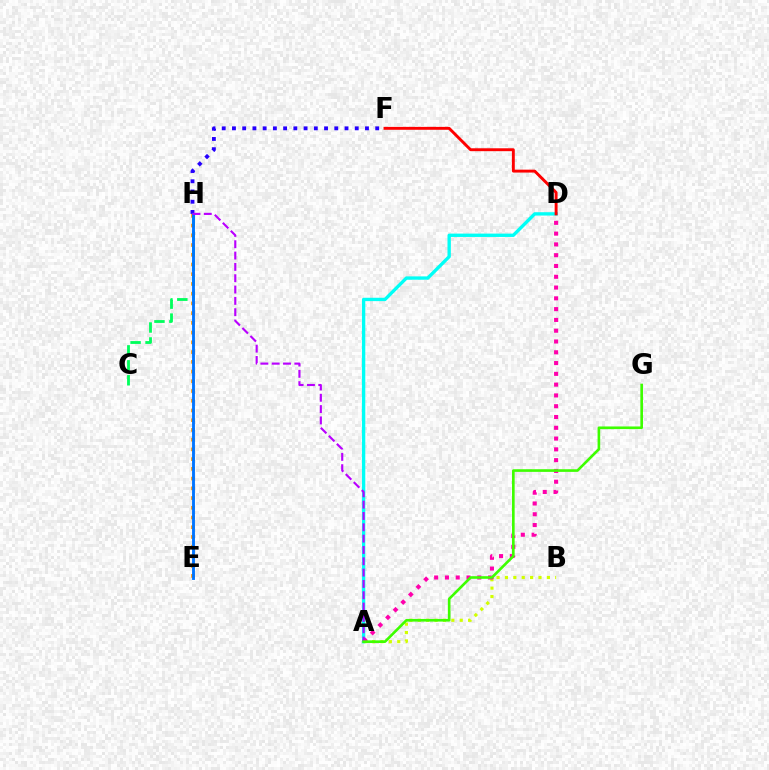{('A', 'B'): [{'color': '#d1ff00', 'line_style': 'dotted', 'thickness': 2.28}], ('E', 'H'): [{'color': '#ff9400', 'line_style': 'dotted', 'thickness': 2.64}, {'color': '#0074ff', 'line_style': 'solid', 'thickness': 2.06}], ('F', 'H'): [{'color': '#2500ff', 'line_style': 'dotted', 'thickness': 2.78}], ('A', 'D'): [{'color': '#00fff6', 'line_style': 'solid', 'thickness': 2.41}, {'color': '#ff00ac', 'line_style': 'dotted', 'thickness': 2.93}], ('C', 'H'): [{'color': '#00ff5c', 'line_style': 'dashed', 'thickness': 2.03}], ('D', 'F'): [{'color': '#ff0000', 'line_style': 'solid', 'thickness': 2.09}], ('A', 'H'): [{'color': '#b900ff', 'line_style': 'dashed', 'thickness': 1.54}], ('A', 'G'): [{'color': '#3dff00', 'line_style': 'solid', 'thickness': 1.9}]}